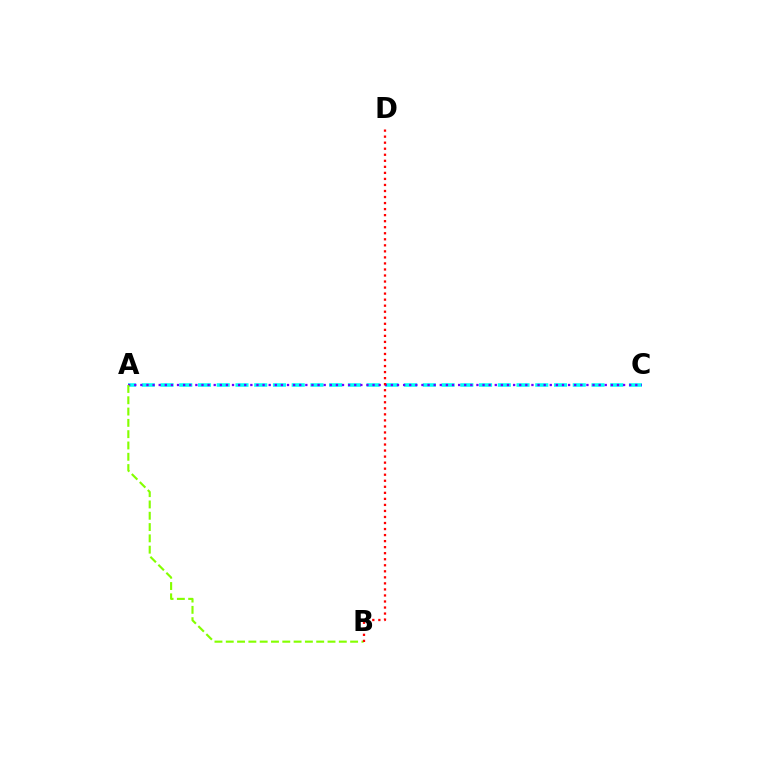{('A', 'C'): [{'color': '#00fff6', 'line_style': 'dashed', 'thickness': 2.55}, {'color': '#7200ff', 'line_style': 'dotted', 'thickness': 1.66}], ('A', 'B'): [{'color': '#84ff00', 'line_style': 'dashed', 'thickness': 1.54}], ('B', 'D'): [{'color': '#ff0000', 'line_style': 'dotted', 'thickness': 1.64}]}